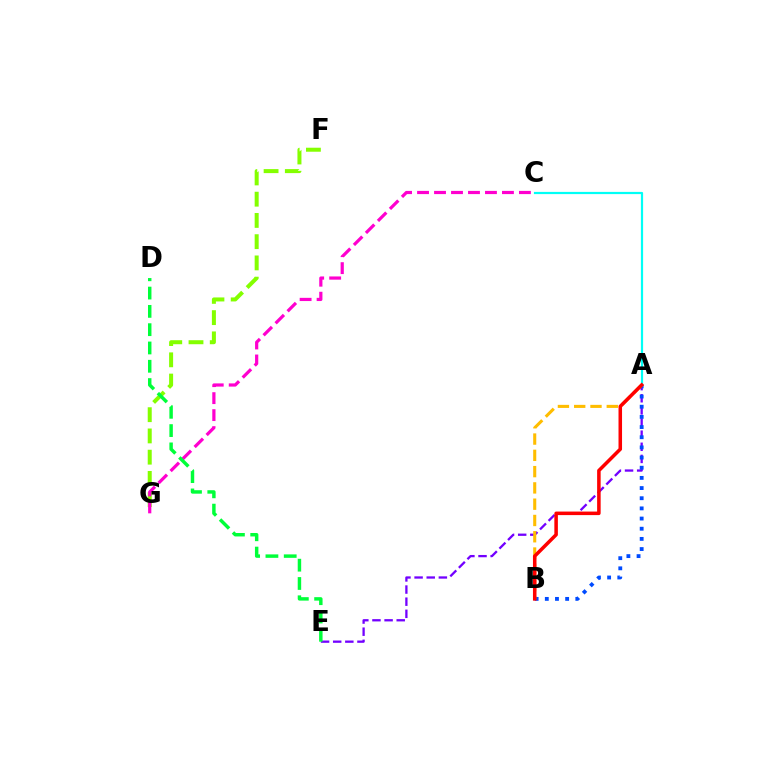{('F', 'G'): [{'color': '#84ff00', 'line_style': 'dashed', 'thickness': 2.89}], ('A', 'E'): [{'color': '#7200ff', 'line_style': 'dashed', 'thickness': 1.65}], ('A', 'B'): [{'color': '#004bff', 'line_style': 'dotted', 'thickness': 2.76}, {'color': '#ffbd00', 'line_style': 'dashed', 'thickness': 2.21}, {'color': '#ff0000', 'line_style': 'solid', 'thickness': 2.54}], ('A', 'C'): [{'color': '#00fff6', 'line_style': 'solid', 'thickness': 1.59}], ('C', 'G'): [{'color': '#ff00cf', 'line_style': 'dashed', 'thickness': 2.31}], ('D', 'E'): [{'color': '#00ff39', 'line_style': 'dashed', 'thickness': 2.49}]}